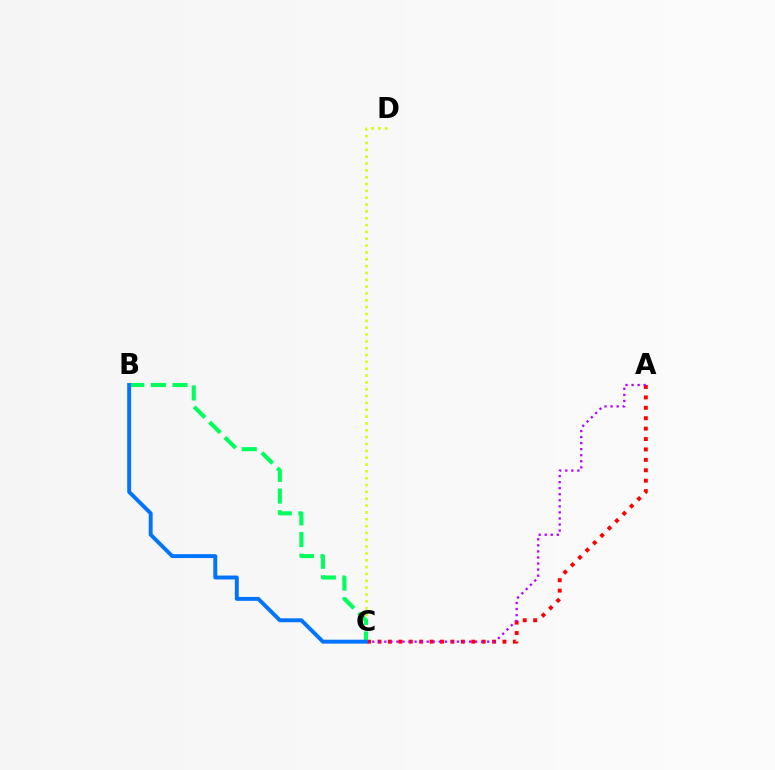{('A', 'C'): [{'color': '#ff0000', 'line_style': 'dotted', 'thickness': 2.83}, {'color': '#b900ff', 'line_style': 'dotted', 'thickness': 1.65}], ('C', 'D'): [{'color': '#d1ff00', 'line_style': 'dotted', 'thickness': 1.86}], ('B', 'C'): [{'color': '#00ff5c', 'line_style': 'dashed', 'thickness': 2.94}, {'color': '#0074ff', 'line_style': 'solid', 'thickness': 2.81}]}